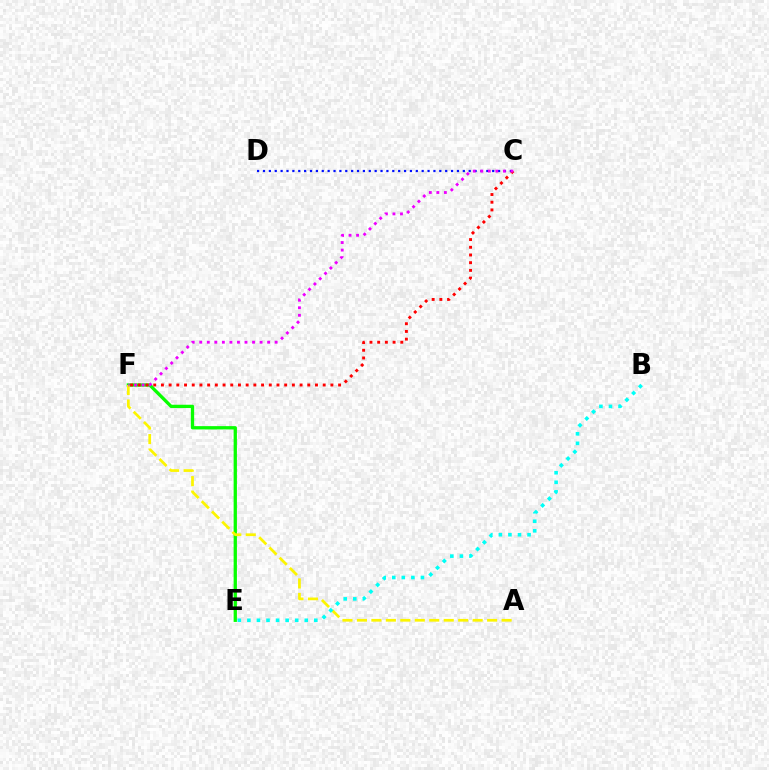{('C', 'D'): [{'color': '#0010ff', 'line_style': 'dotted', 'thickness': 1.6}], ('E', 'F'): [{'color': '#08ff00', 'line_style': 'solid', 'thickness': 2.37}], ('C', 'F'): [{'color': '#ff0000', 'line_style': 'dotted', 'thickness': 2.09}, {'color': '#ee00ff', 'line_style': 'dotted', 'thickness': 2.05}], ('A', 'F'): [{'color': '#fcf500', 'line_style': 'dashed', 'thickness': 1.97}], ('B', 'E'): [{'color': '#00fff6', 'line_style': 'dotted', 'thickness': 2.6}]}